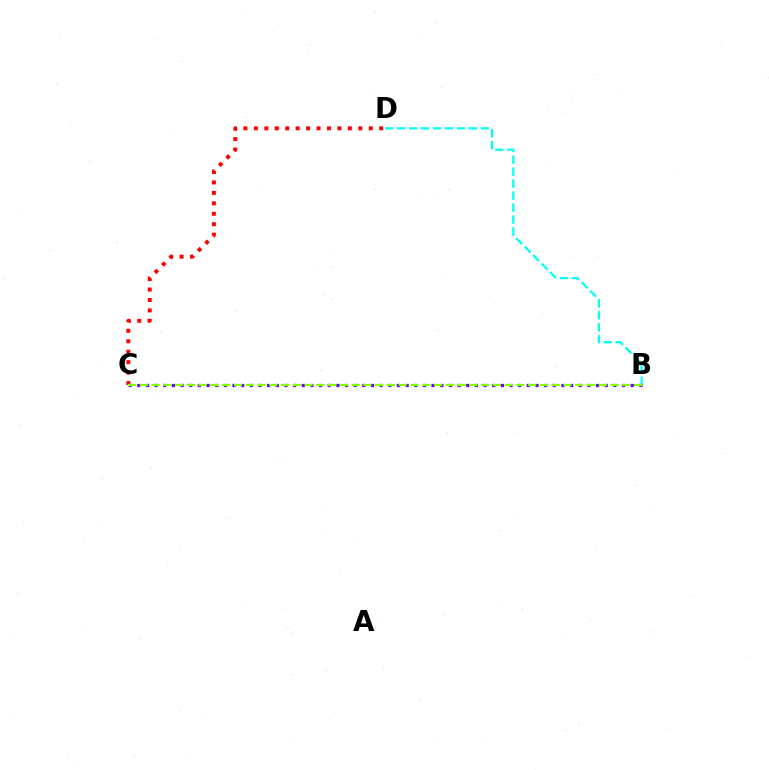{('B', 'D'): [{'color': '#00fff6', 'line_style': 'dashed', 'thickness': 1.63}], ('B', 'C'): [{'color': '#7200ff', 'line_style': 'dotted', 'thickness': 2.35}, {'color': '#84ff00', 'line_style': 'dashed', 'thickness': 1.6}], ('C', 'D'): [{'color': '#ff0000', 'line_style': 'dotted', 'thickness': 2.84}]}